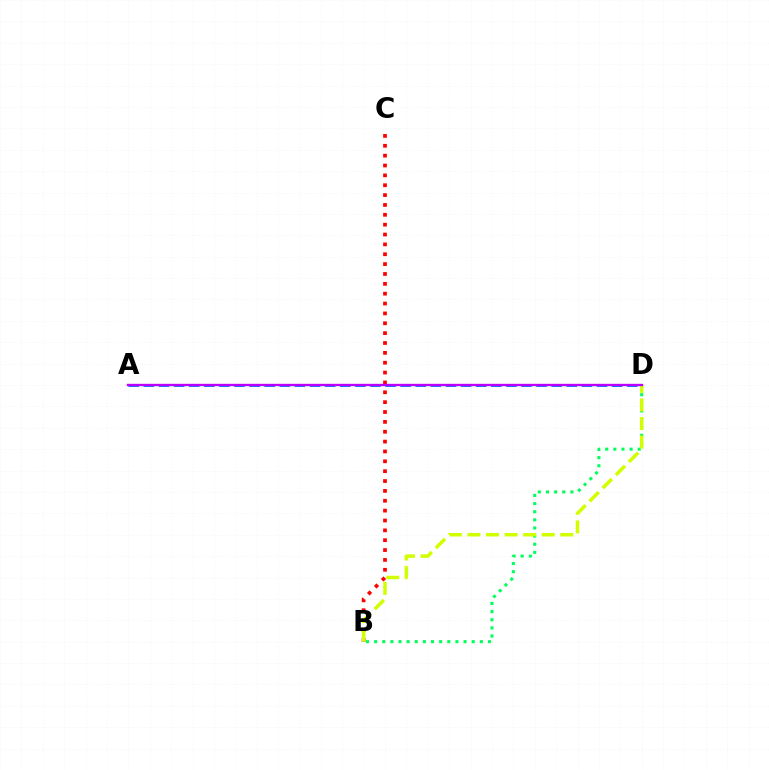{('B', 'C'): [{'color': '#ff0000', 'line_style': 'dotted', 'thickness': 2.68}], ('B', 'D'): [{'color': '#00ff5c', 'line_style': 'dotted', 'thickness': 2.21}, {'color': '#d1ff00', 'line_style': 'dashed', 'thickness': 2.52}], ('A', 'D'): [{'color': '#0074ff', 'line_style': 'dashed', 'thickness': 2.05}, {'color': '#b900ff', 'line_style': 'solid', 'thickness': 1.69}]}